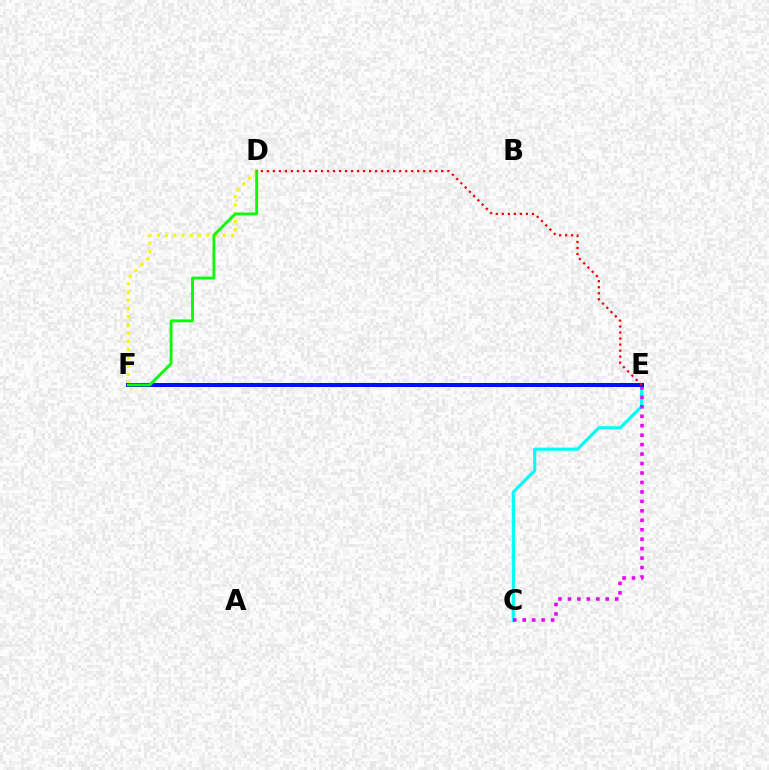{('C', 'E'): [{'color': '#00fff6', 'line_style': 'solid', 'thickness': 2.23}, {'color': '#ee00ff', 'line_style': 'dotted', 'thickness': 2.57}], ('D', 'F'): [{'color': '#fcf500', 'line_style': 'dotted', 'thickness': 2.24}, {'color': '#08ff00', 'line_style': 'solid', 'thickness': 2.06}], ('E', 'F'): [{'color': '#0010ff', 'line_style': 'solid', 'thickness': 2.87}], ('D', 'E'): [{'color': '#ff0000', 'line_style': 'dotted', 'thickness': 1.63}]}